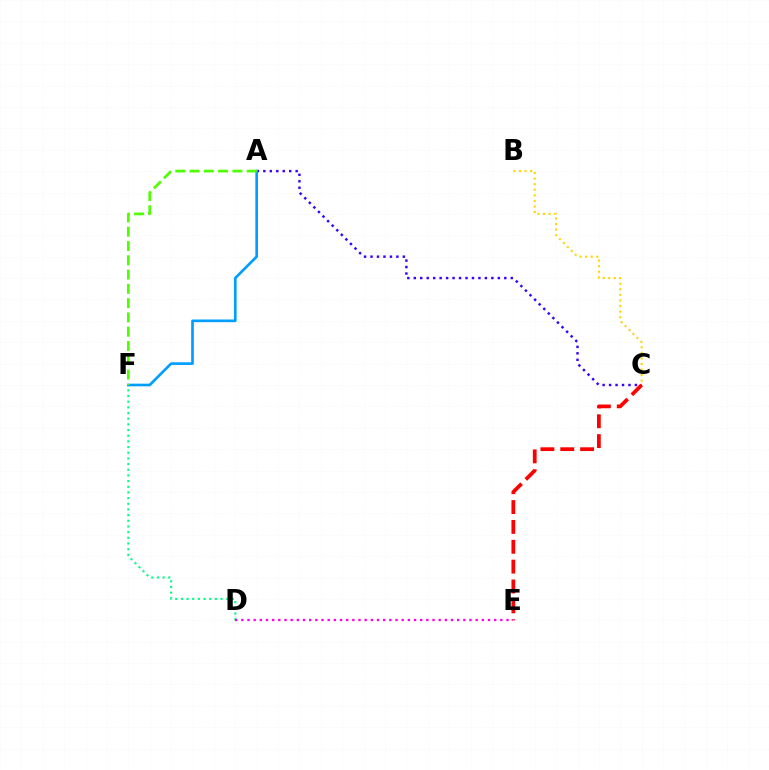{('D', 'F'): [{'color': '#00ff86', 'line_style': 'dotted', 'thickness': 1.54}], ('B', 'C'): [{'color': '#ffd500', 'line_style': 'dotted', 'thickness': 1.51}], ('A', 'C'): [{'color': '#3700ff', 'line_style': 'dotted', 'thickness': 1.76}], ('A', 'F'): [{'color': '#009eff', 'line_style': 'solid', 'thickness': 1.92}, {'color': '#4fff00', 'line_style': 'dashed', 'thickness': 1.94}], ('C', 'E'): [{'color': '#ff0000', 'line_style': 'dashed', 'thickness': 2.7}], ('D', 'E'): [{'color': '#ff00ed', 'line_style': 'dotted', 'thickness': 1.68}]}